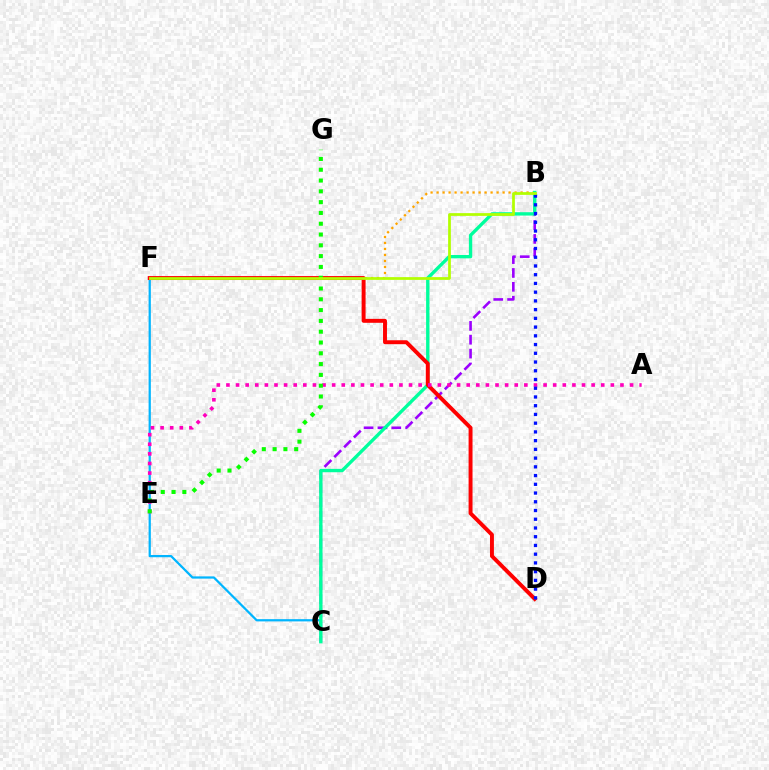{('C', 'F'): [{'color': '#00b5ff', 'line_style': 'solid', 'thickness': 1.61}], ('B', 'F'): [{'color': '#ffa500', 'line_style': 'dotted', 'thickness': 1.63}, {'color': '#b3ff00', 'line_style': 'solid', 'thickness': 1.97}], ('B', 'C'): [{'color': '#9b00ff', 'line_style': 'dashed', 'thickness': 1.88}, {'color': '#00ff9d', 'line_style': 'solid', 'thickness': 2.41}], ('D', 'F'): [{'color': '#ff0000', 'line_style': 'solid', 'thickness': 2.83}], ('A', 'E'): [{'color': '#ff00bd', 'line_style': 'dotted', 'thickness': 2.61}], ('B', 'D'): [{'color': '#0010ff', 'line_style': 'dotted', 'thickness': 2.37}], ('E', 'G'): [{'color': '#08ff00', 'line_style': 'dotted', 'thickness': 2.93}]}